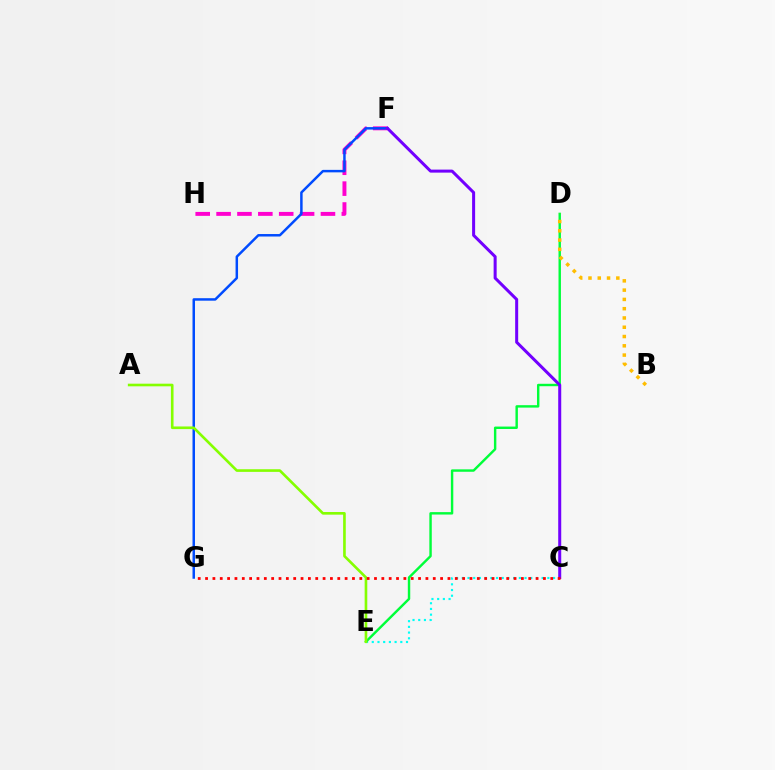{('F', 'H'): [{'color': '#ff00cf', 'line_style': 'dashed', 'thickness': 2.84}], ('C', 'E'): [{'color': '#00fff6', 'line_style': 'dotted', 'thickness': 1.55}], ('D', 'E'): [{'color': '#00ff39', 'line_style': 'solid', 'thickness': 1.74}], ('B', 'D'): [{'color': '#ffbd00', 'line_style': 'dotted', 'thickness': 2.52}], ('F', 'G'): [{'color': '#004bff', 'line_style': 'solid', 'thickness': 1.79}], ('C', 'F'): [{'color': '#7200ff', 'line_style': 'solid', 'thickness': 2.17}], ('A', 'E'): [{'color': '#84ff00', 'line_style': 'solid', 'thickness': 1.9}], ('C', 'G'): [{'color': '#ff0000', 'line_style': 'dotted', 'thickness': 2.0}]}